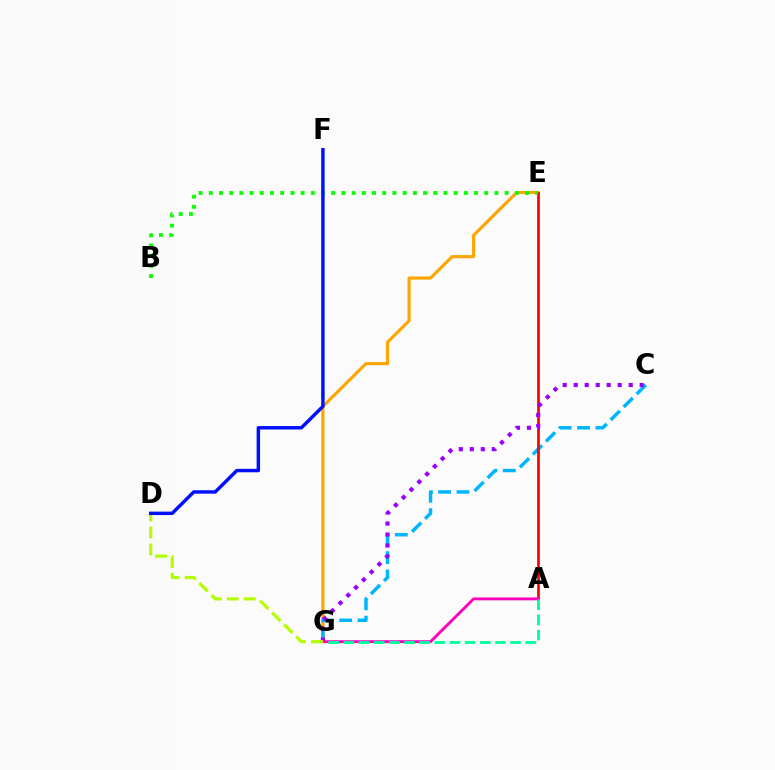{('E', 'G'): [{'color': '#ffa500', 'line_style': 'solid', 'thickness': 2.26}], ('C', 'G'): [{'color': '#00b5ff', 'line_style': 'dashed', 'thickness': 2.5}, {'color': '#9b00ff', 'line_style': 'dotted', 'thickness': 2.99}], ('A', 'E'): [{'color': '#ff0000', 'line_style': 'solid', 'thickness': 1.95}], ('B', 'E'): [{'color': '#08ff00', 'line_style': 'dotted', 'thickness': 2.77}], ('A', 'G'): [{'color': '#ff00bd', 'line_style': 'solid', 'thickness': 2.07}, {'color': '#00ff9d', 'line_style': 'dashed', 'thickness': 2.06}], ('D', 'G'): [{'color': '#b3ff00', 'line_style': 'dashed', 'thickness': 2.31}], ('D', 'F'): [{'color': '#0010ff', 'line_style': 'solid', 'thickness': 2.48}]}